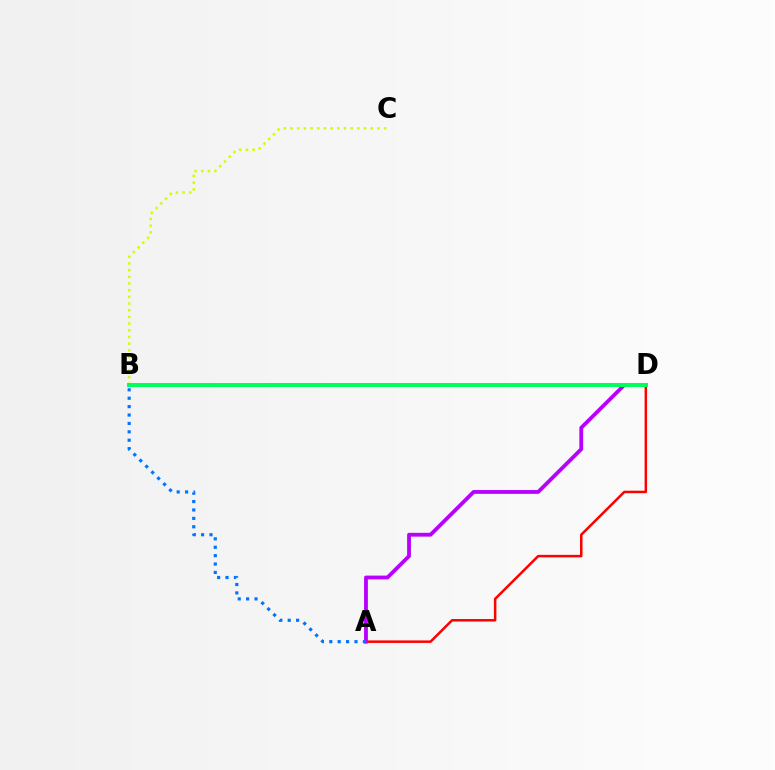{('A', 'D'): [{'color': '#ff0000', 'line_style': 'solid', 'thickness': 1.8}, {'color': '#b900ff', 'line_style': 'solid', 'thickness': 2.75}], ('B', 'C'): [{'color': '#d1ff00', 'line_style': 'dotted', 'thickness': 1.82}], ('B', 'D'): [{'color': '#00ff5c', 'line_style': 'solid', 'thickness': 2.88}], ('A', 'B'): [{'color': '#0074ff', 'line_style': 'dotted', 'thickness': 2.28}]}